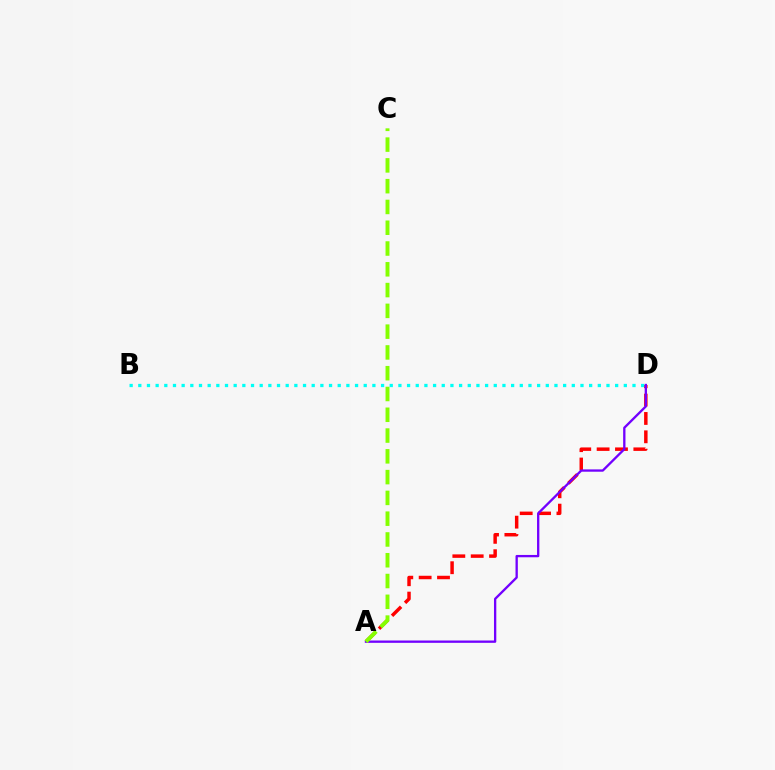{('A', 'D'): [{'color': '#ff0000', 'line_style': 'dashed', 'thickness': 2.49}, {'color': '#7200ff', 'line_style': 'solid', 'thickness': 1.67}], ('B', 'D'): [{'color': '#00fff6', 'line_style': 'dotted', 'thickness': 2.36}], ('A', 'C'): [{'color': '#84ff00', 'line_style': 'dashed', 'thickness': 2.82}]}